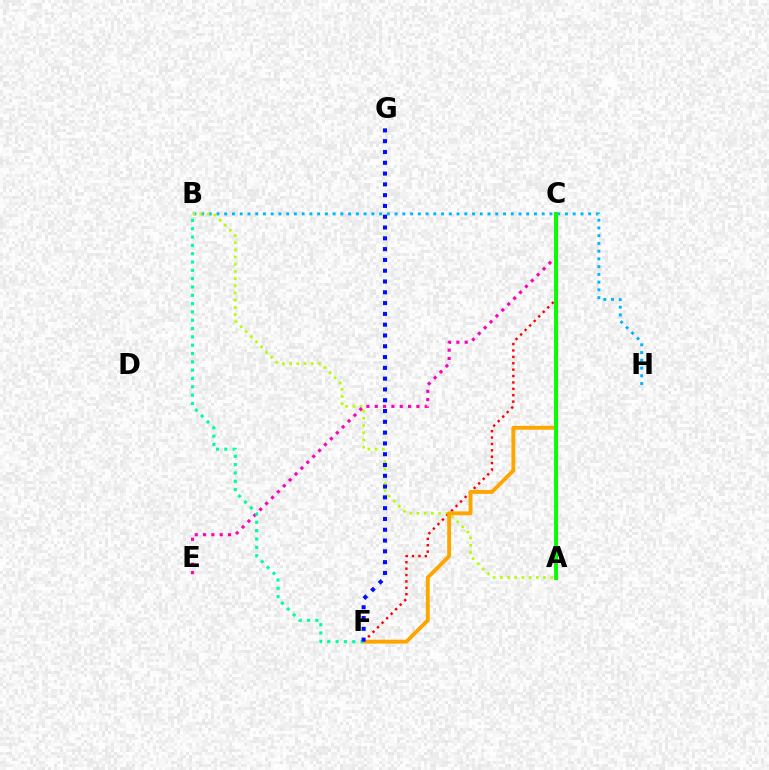{('B', 'H'): [{'color': '#00b5ff', 'line_style': 'dotted', 'thickness': 2.1}], ('A', 'B'): [{'color': '#b3ff00', 'line_style': 'dotted', 'thickness': 1.96}], ('C', 'E'): [{'color': '#ff00bd', 'line_style': 'dotted', 'thickness': 2.26}], ('C', 'F'): [{'color': '#ff0000', 'line_style': 'dotted', 'thickness': 1.74}, {'color': '#ffa500', 'line_style': 'solid', 'thickness': 2.79}], ('B', 'F'): [{'color': '#00ff9d', 'line_style': 'dotted', 'thickness': 2.26}], ('A', 'C'): [{'color': '#9b00ff', 'line_style': 'solid', 'thickness': 1.89}, {'color': '#08ff00', 'line_style': 'solid', 'thickness': 2.8}], ('F', 'G'): [{'color': '#0010ff', 'line_style': 'dotted', 'thickness': 2.93}]}